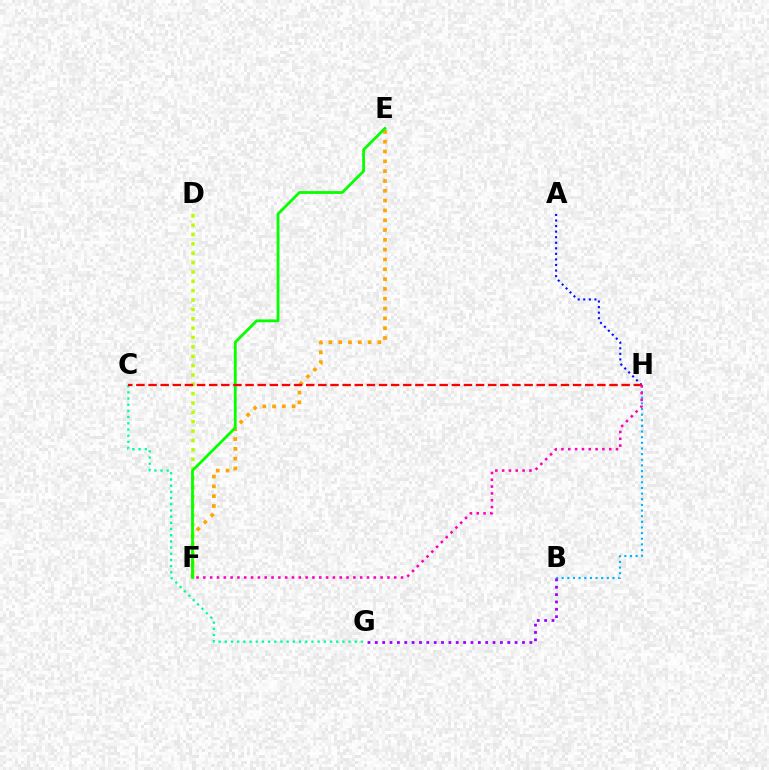{('E', 'F'): [{'color': '#ffa500', 'line_style': 'dotted', 'thickness': 2.67}, {'color': '#08ff00', 'line_style': 'solid', 'thickness': 2.02}], ('B', 'H'): [{'color': '#00b5ff', 'line_style': 'dotted', 'thickness': 1.53}], ('B', 'G'): [{'color': '#9b00ff', 'line_style': 'dotted', 'thickness': 2.0}], ('A', 'H'): [{'color': '#0010ff', 'line_style': 'dotted', 'thickness': 1.51}], ('D', 'F'): [{'color': '#b3ff00', 'line_style': 'dotted', 'thickness': 2.54}], ('C', 'G'): [{'color': '#00ff9d', 'line_style': 'dotted', 'thickness': 1.68}], ('C', 'H'): [{'color': '#ff0000', 'line_style': 'dashed', 'thickness': 1.65}], ('F', 'H'): [{'color': '#ff00bd', 'line_style': 'dotted', 'thickness': 1.85}]}